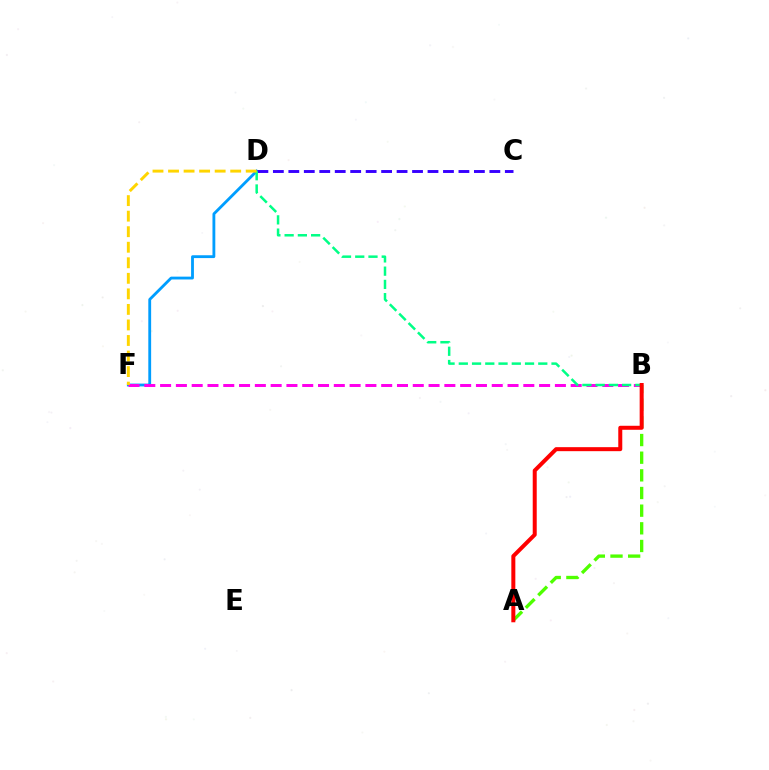{('D', 'F'): [{'color': '#009eff', 'line_style': 'solid', 'thickness': 2.04}, {'color': '#ffd500', 'line_style': 'dashed', 'thickness': 2.11}], ('B', 'F'): [{'color': '#ff00ed', 'line_style': 'dashed', 'thickness': 2.15}], ('C', 'D'): [{'color': '#3700ff', 'line_style': 'dashed', 'thickness': 2.1}], ('B', 'D'): [{'color': '#00ff86', 'line_style': 'dashed', 'thickness': 1.8}], ('A', 'B'): [{'color': '#4fff00', 'line_style': 'dashed', 'thickness': 2.4}, {'color': '#ff0000', 'line_style': 'solid', 'thickness': 2.88}]}